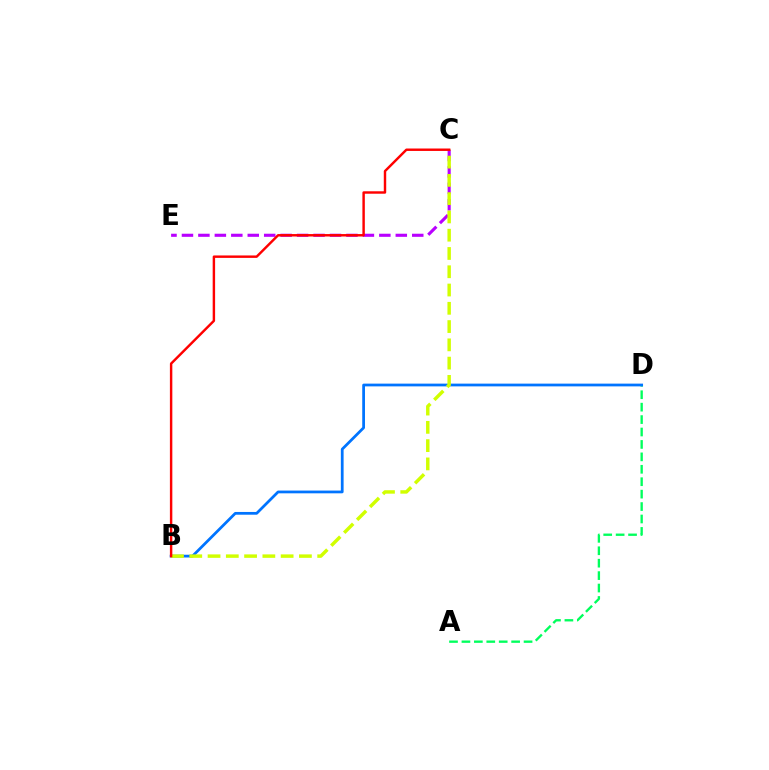{('A', 'D'): [{'color': '#00ff5c', 'line_style': 'dashed', 'thickness': 1.69}], ('B', 'D'): [{'color': '#0074ff', 'line_style': 'solid', 'thickness': 1.98}], ('C', 'E'): [{'color': '#b900ff', 'line_style': 'dashed', 'thickness': 2.23}], ('B', 'C'): [{'color': '#d1ff00', 'line_style': 'dashed', 'thickness': 2.48}, {'color': '#ff0000', 'line_style': 'solid', 'thickness': 1.75}]}